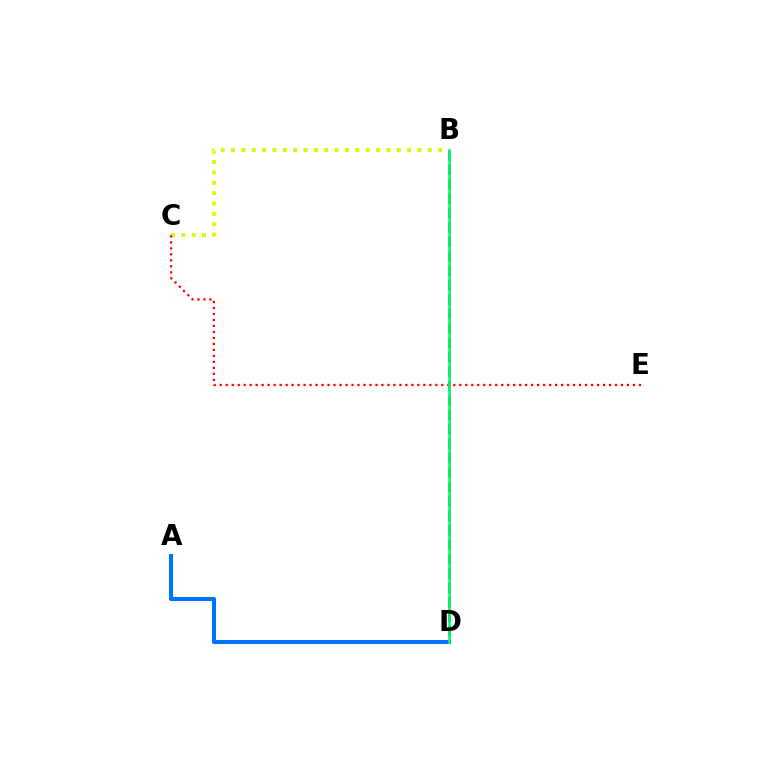{('B', 'C'): [{'color': '#d1ff00', 'line_style': 'dotted', 'thickness': 2.81}], ('C', 'E'): [{'color': '#ff0000', 'line_style': 'dotted', 'thickness': 1.63}], ('A', 'D'): [{'color': '#0074ff', 'line_style': 'solid', 'thickness': 2.9}], ('B', 'D'): [{'color': '#b900ff', 'line_style': 'dashed', 'thickness': 1.96}, {'color': '#00ff5c', 'line_style': 'solid', 'thickness': 1.87}]}